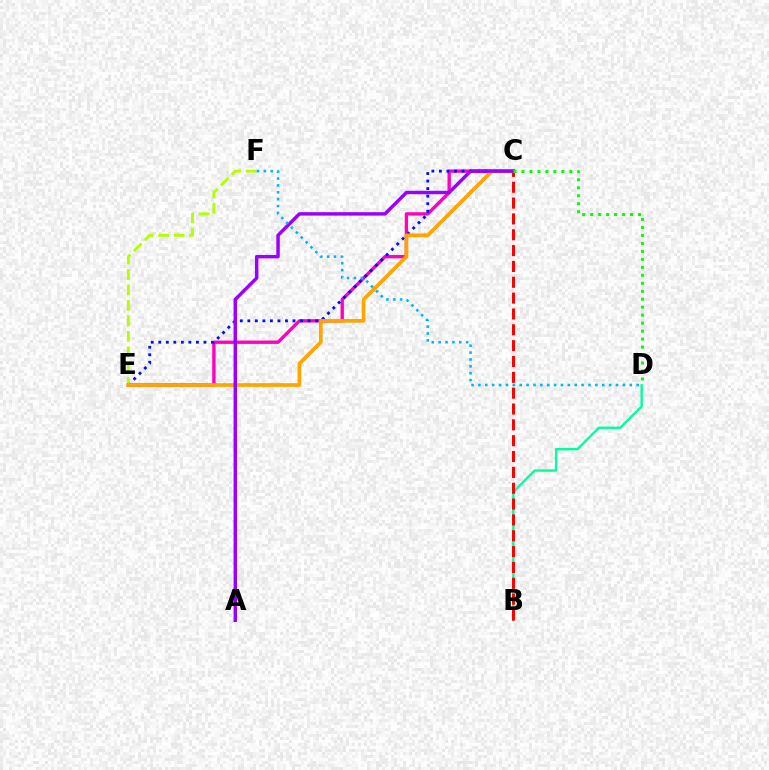{('B', 'D'): [{'color': '#00ff9d', 'line_style': 'solid', 'thickness': 1.71}], ('B', 'C'): [{'color': '#ff0000', 'line_style': 'dashed', 'thickness': 2.15}], ('C', 'E'): [{'color': '#ff00bd', 'line_style': 'solid', 'thickness': 2.41}, {'color': '#0010ff', 'line_style': 'dotted', 'thickness': 2.05}, {'color': '#ffa500', 'line_style': 'solid', 'thickness': 2.65}], ('E', 'F'): [{'color': '#b3ff00', 'line_style': 'dashed', 'thickness': 2.1}], ('A', 'C'): [{'color': '#9b00ff', 'line_style': 'solid', 'thickness': 2.48}], ('D', 'F'): [{'color': '#00b5ff', 'line_style': 'dotted', 'thickness': 1.87}], ('C', 'D'): [{'color': '#08ff00', 'line_style': 'dotted', 'thickness': 2.17}]}